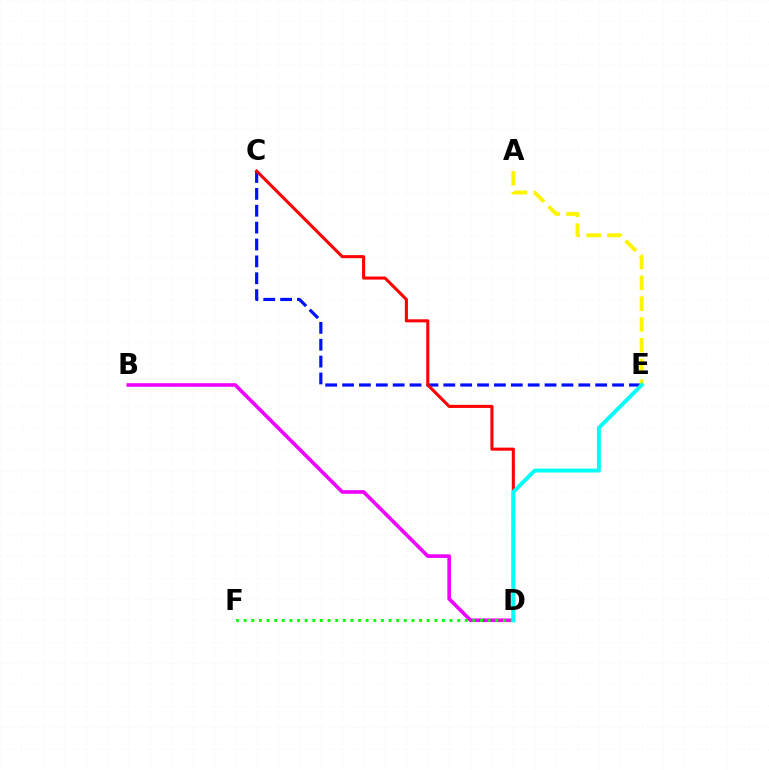{('C', 'E'): [{'color': '#0010ff', 'line_style': 'dashed', 'thickness': 2.29}], ('B', 'D'): [{'color': '#ee00ff', 'line_style': 'solid', 'thickness': 2.6}], ('C', 'D'): [{'color': '#ff0000', 'line_style': 'solid', 'thickness': 2.21}], ('A', 'E'): [{'color': '#fcf500', 'line_style': 'dashed', 'thickness': 2.82}], ('D', 'F'): [{'color': '#08ff00', 'line_style': 'dotted', 'thickness': 2.07}], ('D', 'E'): [{'color': '#00fff6', 'line_style': 'solid', 'thickness': 2.82}]}